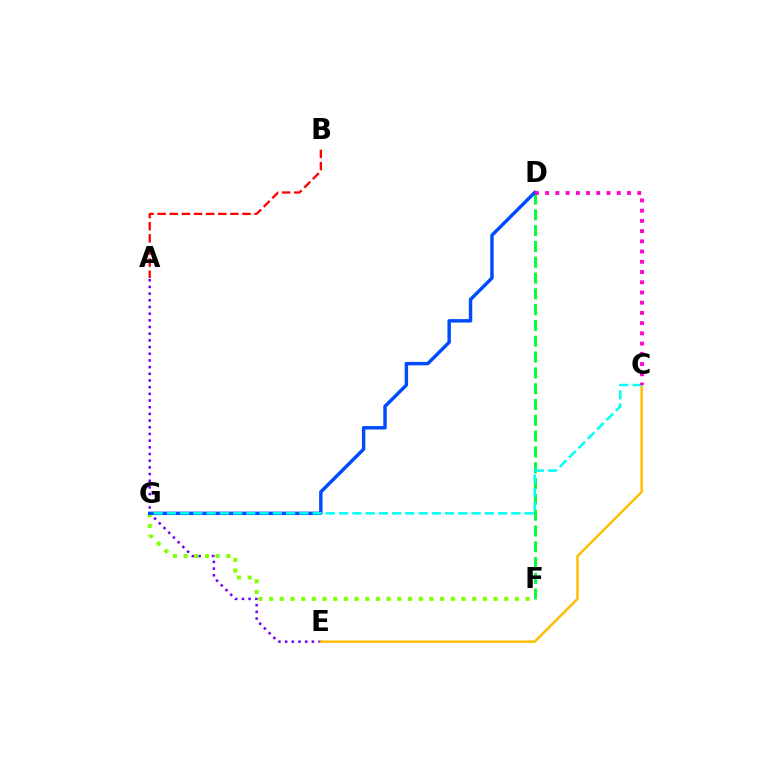{('A', 'E'): [{'color': '#7200ff', 'line_style': 'dotted', 'thickness': 1.82}], ('F', 'G'): [{'color': '#84ff00', 'line_style': 'dotted', 'thickness': 2.9}], ('A', 'B'): [{'color': '#ff0000', 'line_style': 'dashed', 'thickness': 1.65}], ('D', 'F'): [{'color': '#00ff39', 'line_style': 'dashed', 'thickness': 2.15}], ('C', 'E'): [{'color': '#ffbd00', 'line_style': 'solid', 'thickness': 1.79}], ('D', 'G'): [{'color': '#004bff', 'line_style': 'solid', 'thickness': 2.47}], ('C', 'G'): [{'color': '#00fff6', 'line_style': 'dashed', 'thickness': 1.8}], ('C', 'D'): [{'color': '#ff00cf', 'line_style': 'dotted', 'thickness': 2.78}]}